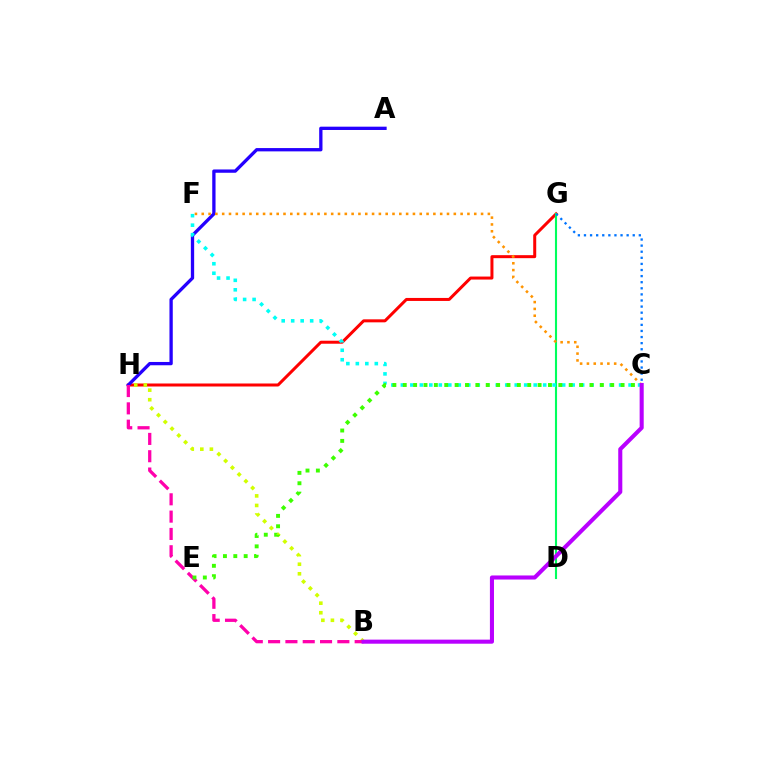{('G', 'H'): [{'color': '#ff0000', 'line_style': 'solid', 'thickness': 2.16}], ('A', 'H'): [{'color': '#2500ff', 'line_style': 'solid', 'thickness': 2.38}], ('D', 'G'): [{'color': '#00ff5c', 'line_style': 'solid', 'thickness': 1.52}], ('B', 'H'): [{'color': '#d1ff00', 'line_style': 'dotted', 'thickness': 2.6}, {'color': '#ff00ac', 'line_style': 'dashed', 'thickness': 2.35}], ('C', 'F'): [{'color': '#ff9400', 'line_style': 'dotted', 'thickness': 1.85}, {'color': '#00fff6', 'line_style': 'dotted', 'thickness': 2.58}], ('C', 'E'): [{'color': '#3dff00', 'line_style': 'dotted', 'thickness': 2.82}], ('C', 'G'): [{'color': '#0074ff', 'line_style': 'dotted', 'thickness': 1.66}], ('B', 'C'): [{'color': '#b900ff', 'line_style': 'solid', 'thickness': 2.93}]}